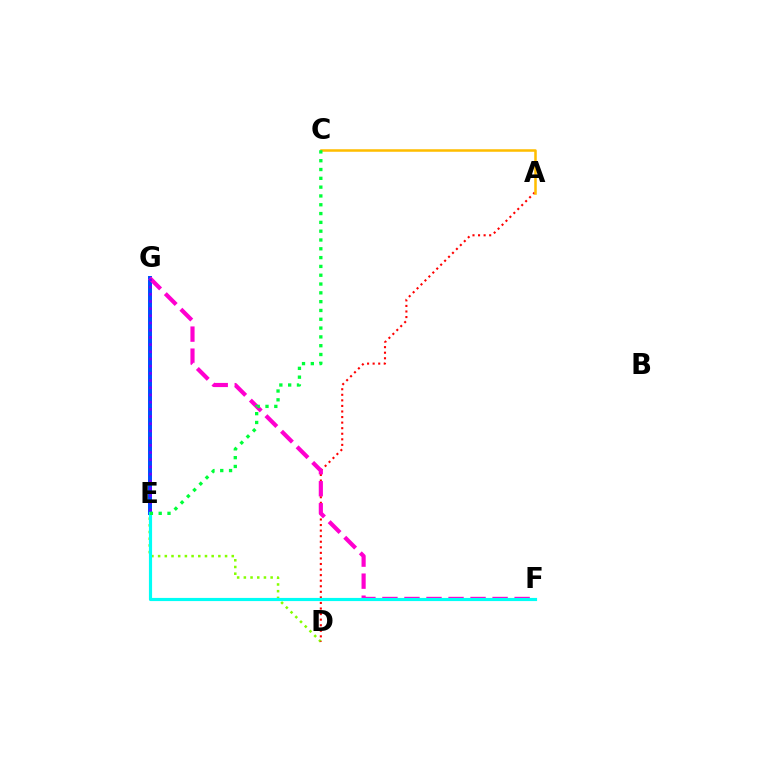{('E', 'G'): [{'color': '#004bff', 'line_style': 'solid', 'thickness': 2.86}, {'color': '#7200ff', 'line_style': 'dotted', 'thickness': 1.95}], ('D', 'E'): [{'color': '#84ff00', 'line_style': 'dotted', 'thickness': 1.82}], ('A', 'D'): [{'color': '#ff0000', 'line_style': 'dotted', 'thickness': 1.51}], ('F', 'G'): [{'color': '#ff00cf', 'line_style': 'dashed', 'thickness': 2.99}], ('E', 'F'): [{'color': '#00fff6', 'line_style': 'solid', 'thickness': 2.27}], ('A', 'C'): [{'color': '#ffbd00', 'line_style': 'solid', 'thickness': 1.82}], ('C', 'E'): [{'color': '#00ff39', 'line_style': 'dotted', 'thickness': 2.39}]}